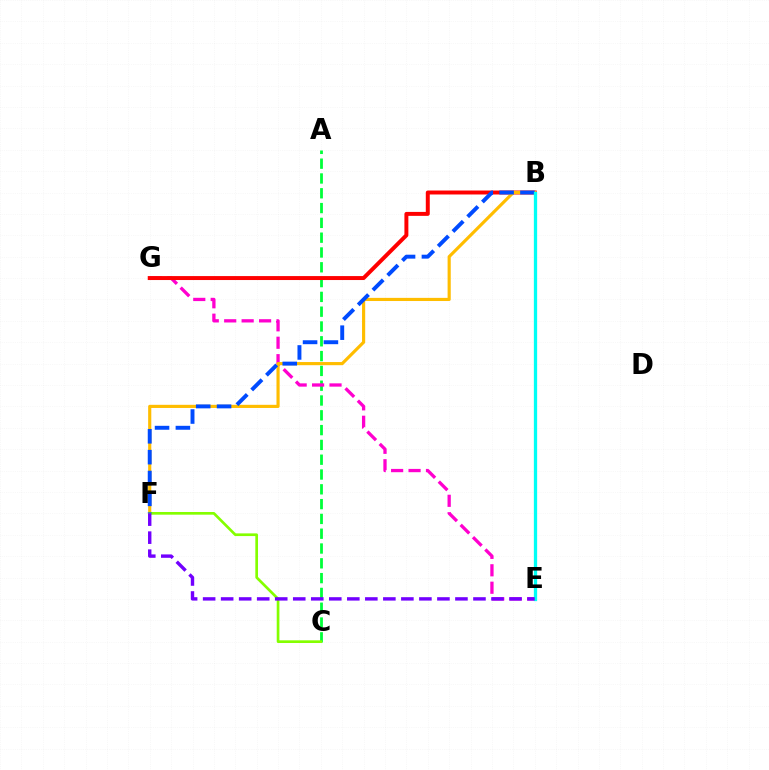{('A', 'C'): [{'color': '#00ff39', 'line_style': 'dashed', 'thickness': 2.01}], ('E', 'G'): [{'color': '#ff00cf', 'line_style': 'dashed', 'thickness': 2.37}], ('B', 'G'): [{'color': '#ff0000', 'line_style': 'solid', 'thickness': 2.85}], ('B', 'F'): [{'color': '#ffbd00', 'line_style': 'solid', 'thickness': 2.27}, {'color': '#004bff', 'line_style': 'dashed', 'thickness': 2.83}], ('C', 'F'): [{'color': '#84ff00', 'line_style': 'solid', 'thickness': 1.93}], ('B', 'E'): [{'color': '#00fff6', 'line_style': 'solid', 'thickness': 2.37}], ('E', 'F'): [{'color': '#7200ff', 'line_style': 'dashed', 'thickness': 2.45}]}